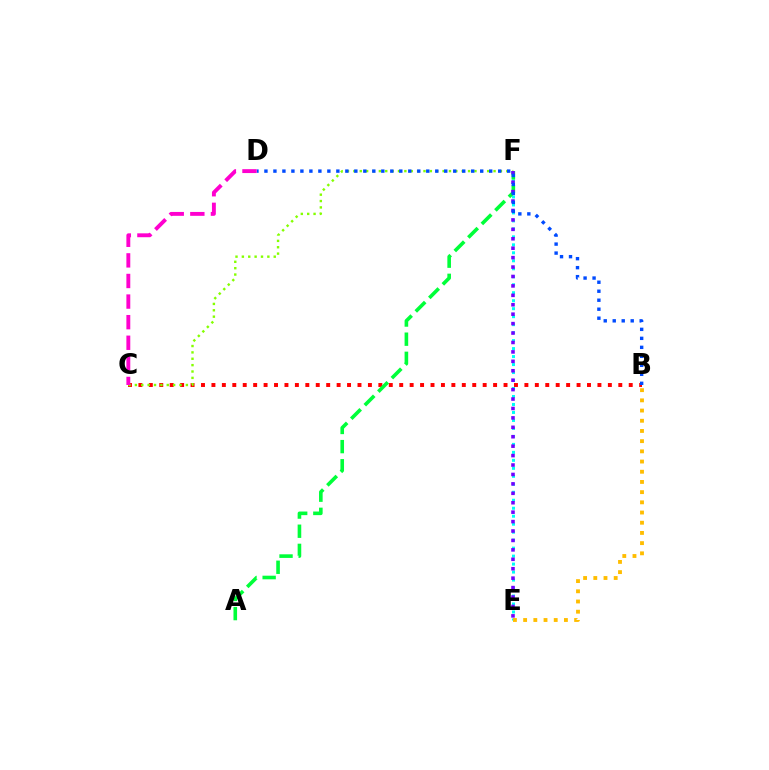{('B', 'C'): [{'color': '#ff0000', 'line_style': 'dotted', 'thickness': 2.83}], ('E', 'F'): [{'color': '#00fff6', 'line_style': 'dotted', 'thickness': 2.17}, {'color': '#7200ff', 'line_style': 'dotted', 'thickness': 2.56}], ('B', 'E'): [{'color': '#ffbd00', 'line_style': 'dotted', 'thickness': 2.77}], ('A', 'F'): [{'color': '#00ff39', 'line_style': 'dashed', 'thickness': 2.6}], ('C', 'F'): [{'color': '#84ff00', 'line_style': 'dotted', 'thickness': 1.73}], ('B', 'D'): [{'color': '#004bff', 'line_style': 'dotted', 'thickness': 2.44}], ('C', 'D'): [{'color': '#ff00cf', 'line_style': 'dashed', 'thickness': 2.8}]}